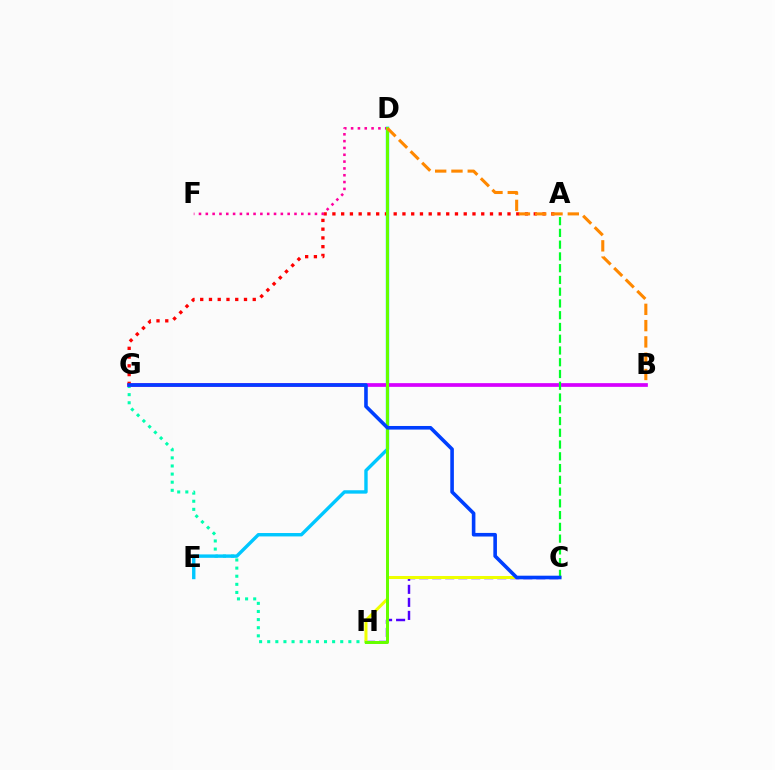{('G', 'H'): [{'color': '#00ffaf', 'line_style': 'dotted', 'thickness': 2.2}], ('C', 'H'): [{'color': '#4f00ff', 'line_style': 'dashed', 'thickness': 1.77}, {'color': '#eeff00', 'line_style': 'solid', 'thickness': 2.17}], ('D', 'E'): [{'color': '#00c7ff', 'line_style': 'solid', 'thickness': 2.45}], ('B', 'G'): [{'color': '#d600ff', 'line_style': 'solid', 'thickness': 2.68}], ('A', 'C'): [{'color': '#00ff27', 'line_style': 'dashed', 'thickness': 1.6}], ('A', 'G'): [{'color': '#ff0000', 'line_style': 'dotted', 'thickness': 2.38}], ('D', 'F'): [{'color': '#ff00a0', 'line_style': 'dotted', 'thickness': 1.85}], ('D', 'H'): [{'color': '#66ff00', 'line_style': 'solid', 'thickness': 2.16}], ('C', 'G'): [{'color': '#003fff', 'line_style': 'solid', 'thickness': 2.59}], ('B', 'D'): [{'color': '#ff8800', 'line_style': 'dashed', 'thickness': 2.21}]}